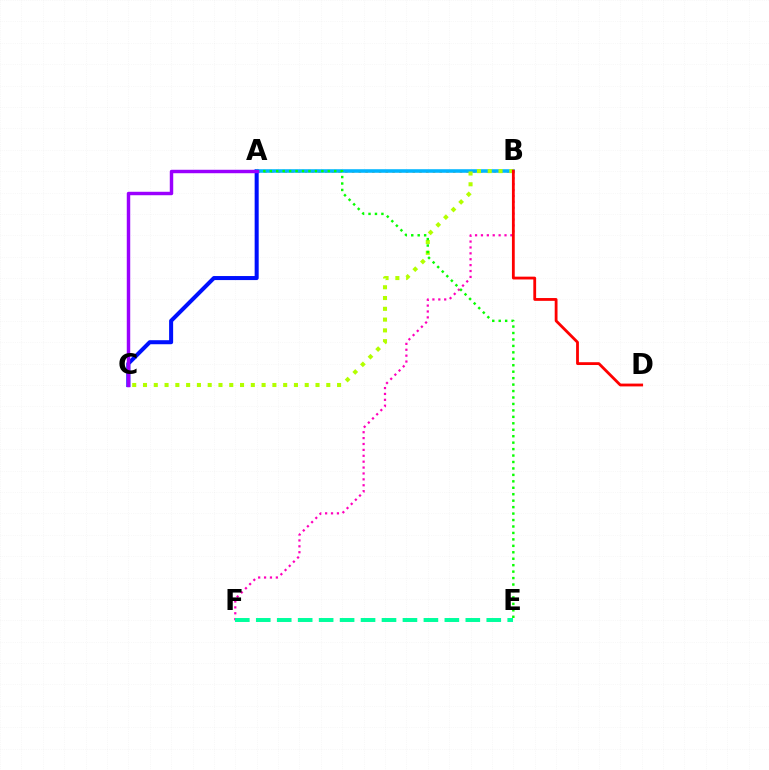{('A', 'C'): [{'color': '#0010ff', 'line_style': 'solid', 'thickness': 2.91}, {'color': '#9b00ff', 'line_style': 'solid', 'thickness': 2.48}], ('A', 'B'): [{'color': '#ffa500', 'line_style': 'dotted', 'thickness': 1.83}, {'color': '#00b5ff', 'line_style': 'solid', 'thickness': 2.56}], ('B', 'C'): [{'color': '#b3ff00', 'line_style': 'dotted', 'thickness': 2.93}], ('B', 'F'): [{'color': '#ff00bd', 'line_style': 'dotted', 'thickness': 1.6}], ('A', 'E'): [{'color': '#08ff00', 'line_style': 'dotted', 'thickness': 1.75}], ('E', 'F'): [{'color': '#00ff9d', 'line_style': 'dashed', 'thickness': 2.85}], ('B', 'D'): [{'color': '#ff0000', 'line_style': 'solid', 'thickness': 2.02}]}